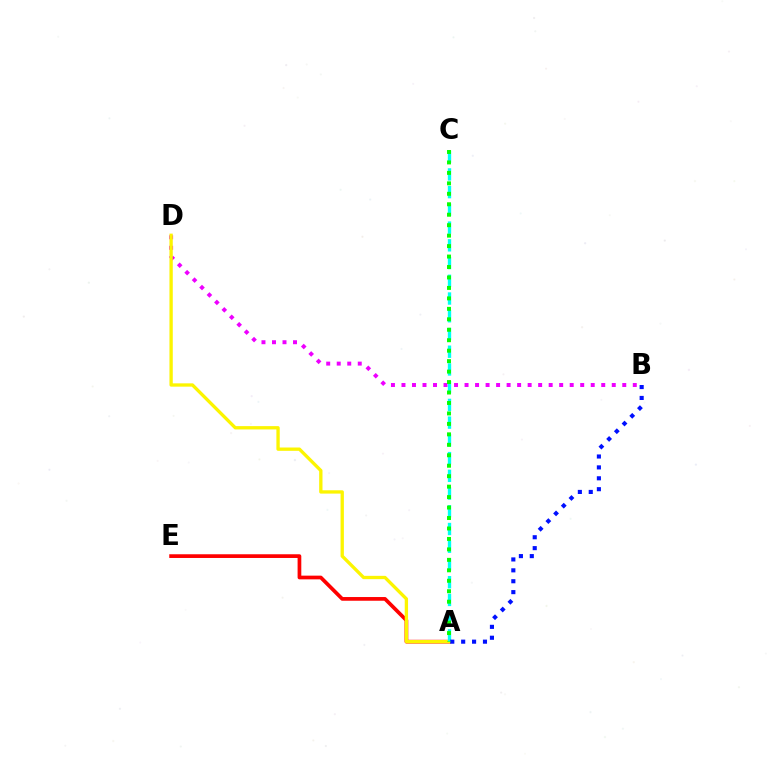{('B', 'D'): [{'color': '#ee00ff', 'line_style': 'dotted', 'thickness': 2.86}], ('A', 'E'): [{'color': '#ff0000', 'line_style': 'solid', 'thickness': 2.67}], ('A', 'D'): [{'color': '#fcf500', 'line_style': 'solid', 'thickness': 2.39}], ('A', 'C'): [{'color': '#00fff6', 'line_style': 'dashed', 'thickness': 2.41}, {'color': '#08ff00', 'line_style': 'dotted', 'thickness': 2.84}], ('A', 'B'): [{'color': '#0010ff', 'line_style': 'dotted', 'thickness': 2.96}]}